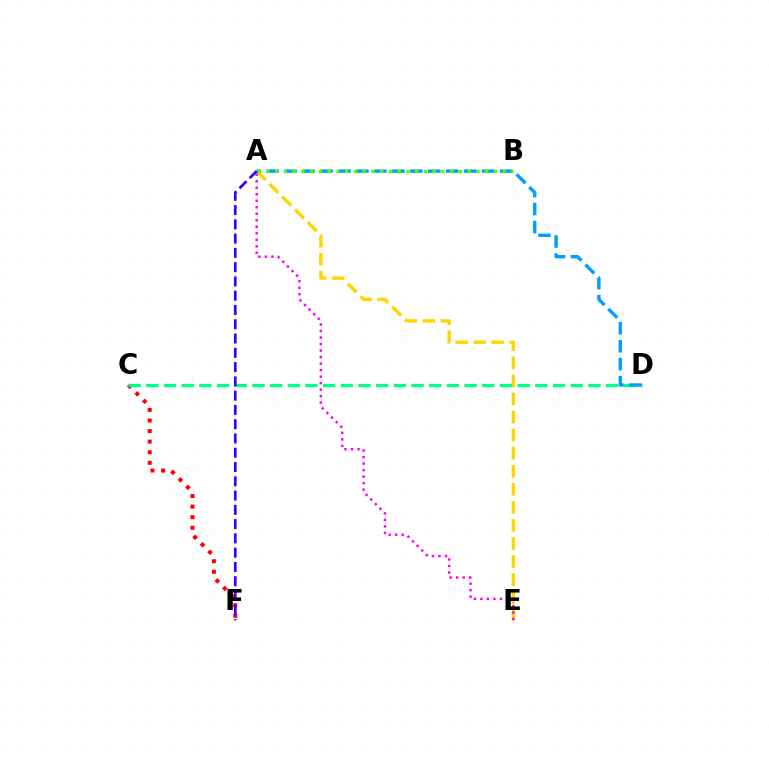{('C', 'F'): [{'color': '#ff0000', 'line_style': 'dotted', 'thickness': 2.87}], ('A', 'E'): [{'color': '#ffd500', 'line_style': 'dashed', 'thickness': 2.45}, {'color': '#ff00ed', 'line_style': 'dotted', 'thickness': 1.77}], ('C', 'D'): [{'color': '#00ff86', 'line_style': 'dashed', 'thickness': 2.4}], ('A', 'D'): [{'color': '#009eff', 'line_style': 'dashed', 'thickness': 2.44}], ('A', 'B'): [{'color': '#4fff00', 'line_style': 'dotted', 'thickness': 2.38}], ('A', 'F'): [{'color': '#3700ff', 'line_style': 'dashed', 'thickness': 1.94}]}